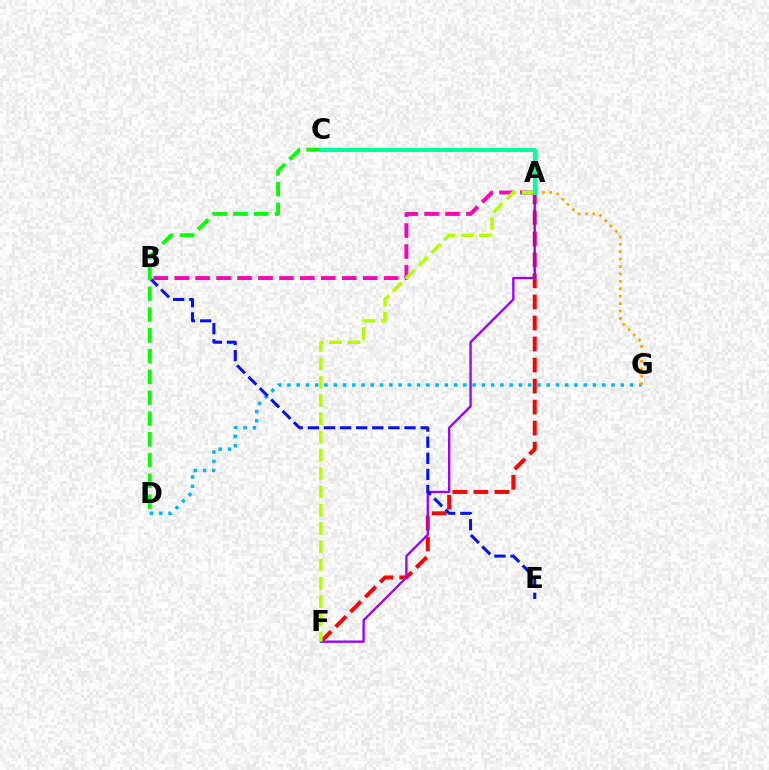{('A', 'F'): [{'color': '#ff0000', 'line_style': 'dashed', 'thickness': 2.86}, {'color': '#9b00ff', 'line_style': 'solid', 'thickness': 1.69}, {'color': '#b3ff00', 'line_style': 'dashed', 'thickness': 2.48}], ('A', 'B'): [{'color': '#ff00bd', 'line_style': 'dashed', 'thickness': 2.84}], ('D', 'G'): [{'color': '#00b5ff', 'line_style': 'dotted', 'thickness': 2.52}], ('A', 'G'): [{'color': '#ffa500', 'line_style': 'dotted', 'thickness': 2.01}], ('B', 'E'): [{'color': '#0010ff', 'line_style': 'dashed', 'thickness': 2.19}], ('C', 'D'): [{'color': '#08ff00', 'line_style': 'dashed', 'thickness': 2.82}], ('A', 'C'): [{'color': '#00ff9d', 'line_style': 'solid', 'thickness': 2.94}]}